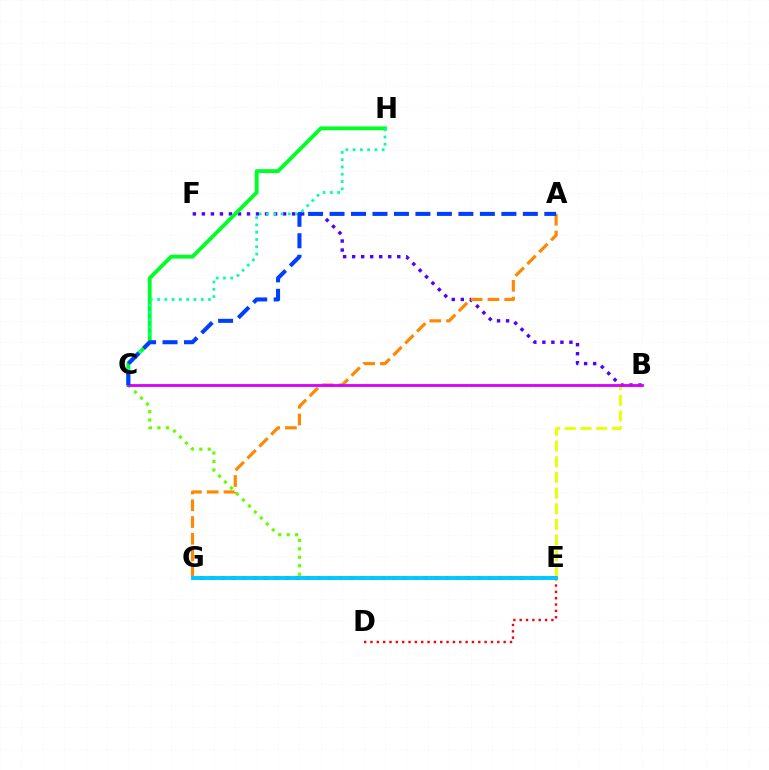{('B', 'E'): [{'color': '#eeff00', 'line_style': 'dashed', 'thickness': 2.13}], ('E', 'G'): [{'color': '#ff00a0', 'line_style': 'dotted', 'thickness': 2.9}, {'color': '#00c7ff', 'line_style': 'solid', 'thickness': 2.79}], ('B', 'F'): [{'color': '#4f00ff', 'line_style': 'dotted', 'thickness': 2.45}], ('C', 'E'): [{'color': '#66ff00', 'line_style': 'dotted', 'thickness': 2.3}], ('A', 'G'): [{'color': '#ff8800', 'line_style': 'dashed', 'thickness': 2.28}], ('C', 'H'): [{'color': '#00ff27', 'line_style': 'solid', 'thickness': 2.78}, {'color': '#00ffaf', 'line_style': 'dotted', 'thickness': 1.98}], ('D', 'E'): [{'color': '#ff0000', 'line_style': 'dotted', 'thickness': 1.72}], ('B', 'C'): [{'color': '#d600ff', 'line_style': 'solid', 'thickness': 2.03}], ('A', 'C'): [{'color': '#003fff', 'line_style': 'dashed', 'thickness': 2.92}]}